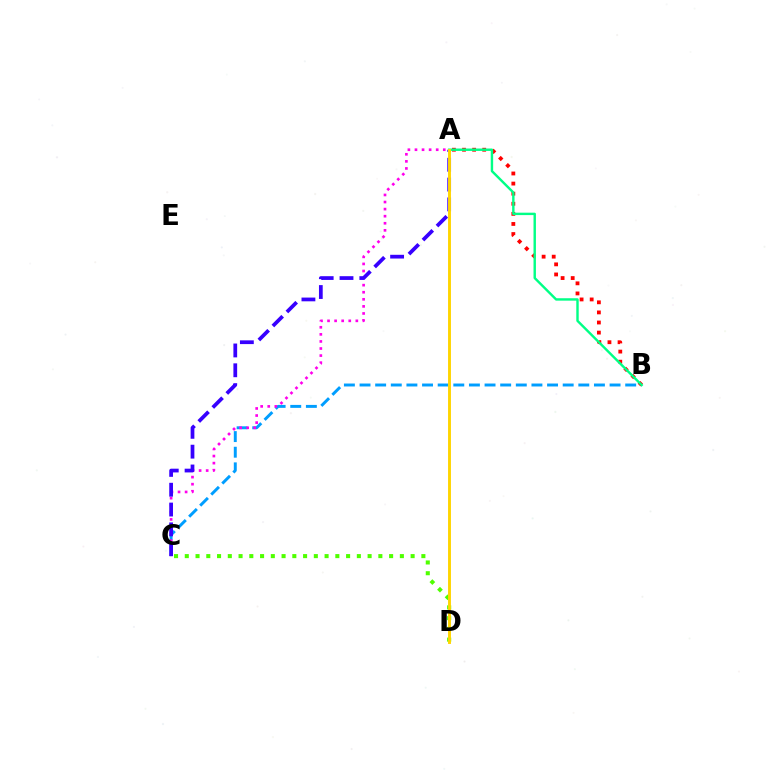{('B', 'C'): [{'color': '#009eff', 'line_style': 'dashed', 'thickness': 2.12}], ('A', 'C'): [{'color': '#ff00ed', 'line_style': 'dotted', 'thickness': 1.92}, {'color': '#3700ff', 'line_style': 'dashed', 'thickness': 2.69}], ('A', 'B'): [{'color': '#ff0000', 'line_style': 'dotted', 'thickness': 2.74}, {'color': '#00ff86', 'line_style': 'solid', 'thickness': 1.74}], ('C', 'D'): [{'color': '#4fff00', 'line_style': 'dotted', 'thickness': 2.92}], ('A', 'D'): [{'color': '#ffd500', 'line_style': 'solid', 'thickness': 2.09}]}